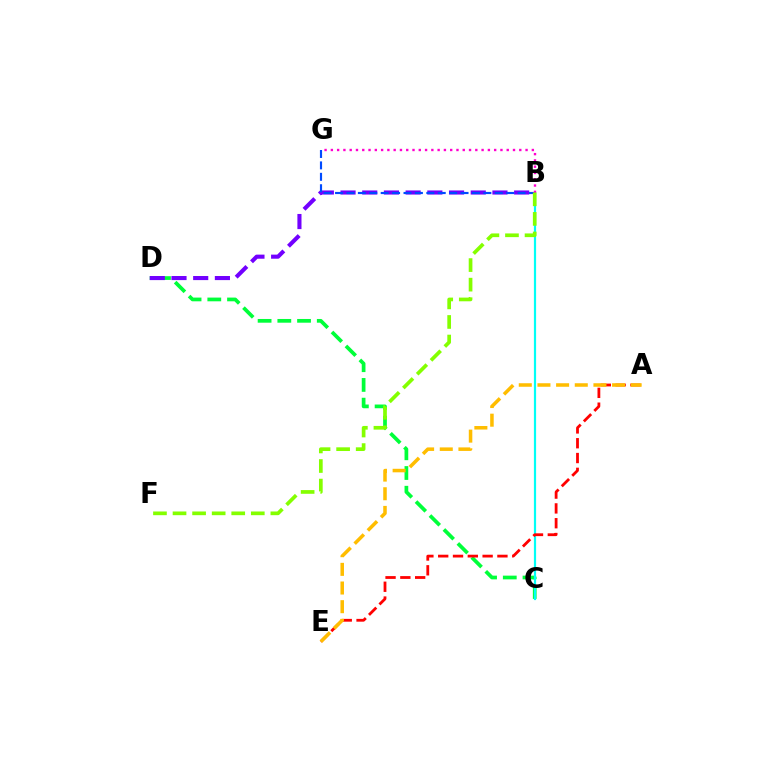{('C', 'D'): [{'color': '#00ff39', 'line_style': 'dashed', 'thickness': 2.68}], ('B', 'D'): [{'color': '#7200ff', 'line_style': 'dashed', 'thickness': 2.95}], ('B', 'C'): [{'color': '#00fff6', 'line_style': 'solid', 'thickness': 1.59}], ('B', 'G'): [{'color': '#004bff', 'line_style': 'dashed', 'thickness': 1.55}, {'color': '#ff00cf', 'line_style': 'dotted', 'thickness': 1.71}], ('A', 'E'): [{'color': '#ff0000', 'line_style': 'dashed', 'thickness': 2.01}, {'color': '#ffbd00', 'line_style': 'dashed', 'thickness': 2.54}], ('B', 'F'): [{'color': '#84ff00', 'line_style': 'dashed', 'thickness': 2.66}]}